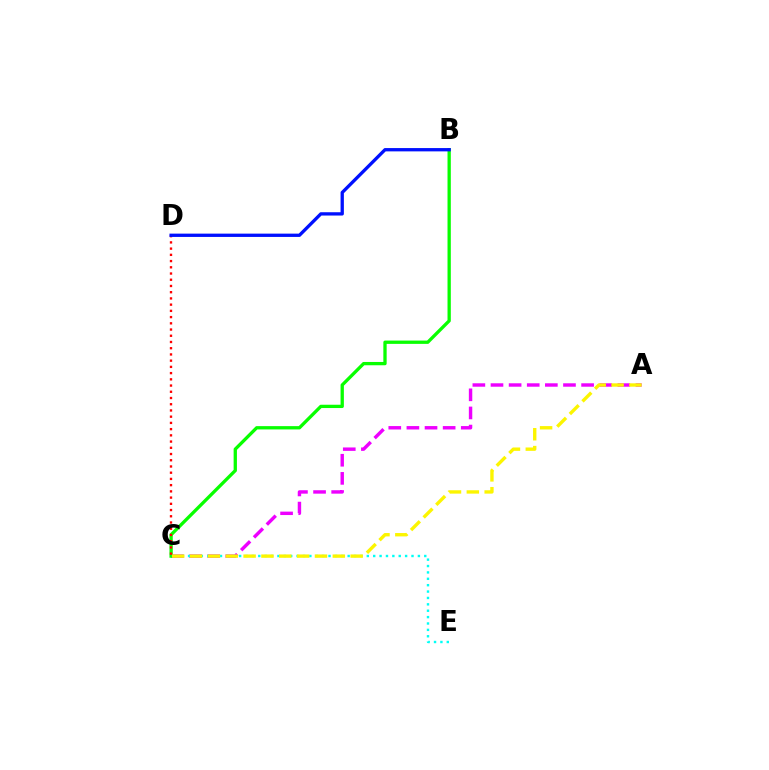{('A', 'C'): [{'color': '#ee00ff', 'line_style': 'dashed', 'thickness': 2.46}, {'color': '#fcf500', 'line_style': 'dashed', 'thickness': 2.42}], ('B', 'C'): [{'color': '#08ff00', 'line_style': 'solid', 'thickness': 2.38}], ('C', 'E'): [{'color': '#00fff6', 'line_style': 'dotted', 'thickness': 1.73}], ('C', 'D'): [{'color': '#ff0000', 'line_style': 'dotted', 'thickness': 1.69}], ('B', 'D'): [{'color': '#0010ff', 'line_style': 'solid', 'thickness': 2.38}]}